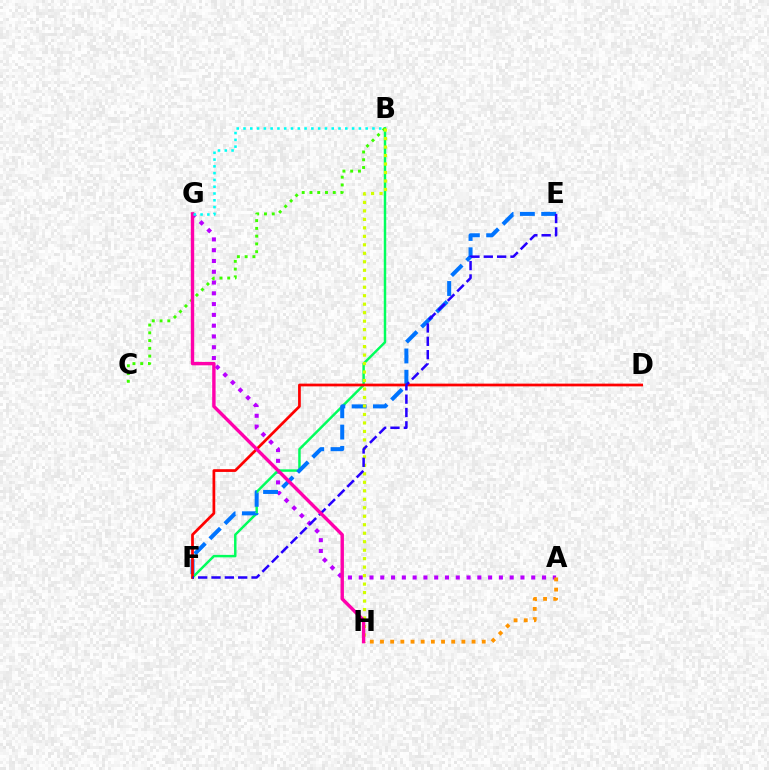{('A', 'G'): [{'color': '#b900ff', 'line_style': 'dotted', 'thickness': 2.93}], ('A', 'H'): [{'color': '#ff9400', 'line_style': 'dotted', 'thickness': 2.76}], ('B', 'F'): [{'color': '#00ff5c', 'line_style': 'solid', 'thickness': 1.77}], ('E', 'F'): [{'color': '#0074ff', 'line_style': 'dashed', 'thickness': 2.89}, {'color': '#2500ff', 'line_style': 'dashed', 'thickness': 1.81}], ('B', 'C'): [{'color': '#3dff00', 'line_style': 'dotted', 'thickness': 2.11}], ('D', 'F'): [{'color': '#ff0000', 'line_style': 'solid', 'thickness': 1.97}], ('B', 'H'): [{'color': '#d1ff00', 'line_style': 'dotted', 'thickness': 2.3}], ('G', 'H'): [{'color': '#ff00ac', 'line_style': 'solid', 'thickness': 2.45}], ('B', 'G'): [{'color': '#00fff6', 'line_style': 'dotted', 'thickness': 1.84}]}